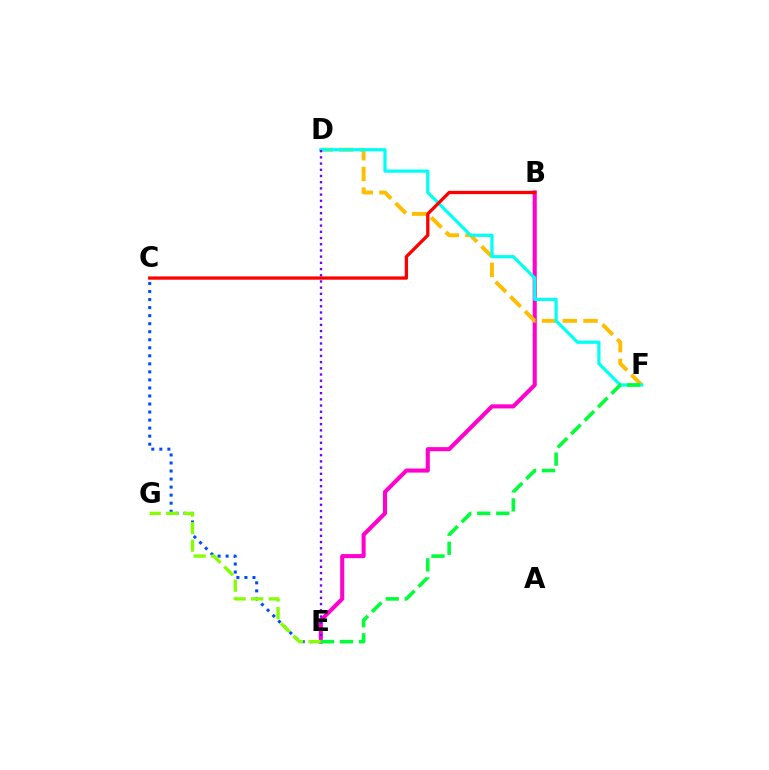{('C', 'E'): [{'color': '#004bff', 'line_style': 'dotted', 'thickness': 2.18}], ('B', 'E'): [{'color': '#ff00cf', 'line_style': 'solid', 'thickness': 2.93}], ('D', 'F'): [{'color': '#ffbd00', 'line_style': 'dashed', 'thickness': 2.82}, {'color': '#00fff6', 'line_style': 'solid', 'thickness': 2.32}], ('B', 'C'): [{'color': '#ff0000', 'line_style': 'solid', 'thickness': 2.37}], ('D', 'E'): [{'color': '#7200ff', 'line_style': 'dotted', 'thickness': 1.69}], ('E', 'F'): [{'color': '#00ff39', 'line_style': 'dashed', 'thickness': 2.58}], ('E', 'G'): [{'color': '#84ff00', 'line_style': 'dashed', 'thickness': 2.38}]}